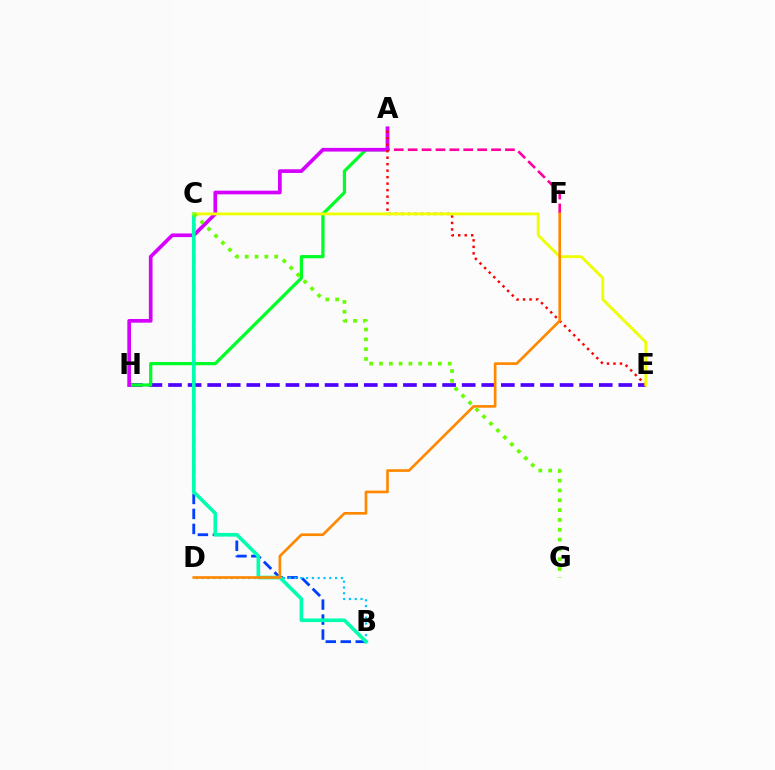{('E', 'H'): [{'color': '#4f00ff', 'line_style': 'dashed', 'thickness': 2.66}], ('A', 'H'): [{'color': '#00ff27', 'line_style': 'solid', 'thickness': 2.33}, {'color': '#d600ff', 'line_style': 'solid', 'thickness': 2.65}], ('A', 'F'): [{'color': '#ff00a0', 'line_style': 'dashed', 'thickness': 1.89}], ('B', 'C'): [{'color': '#003fff', 'line_style': 'dashed', 'thickness': 2.03}, {'color': '#00ffaf', 'line_style': 'solid', 'thickness': 2.61}], ('B', 'D'): [{'color': '#00c7ff', 'line_style': 'dotted', 'thickness': 1.58}], ('A', 'E'): [{'color': '#ff0000', 'line_style': 'dotted', 'thickness': 1.76}], ('C', 'E'): [{'color': '#eeff00', 'line_style': 'solid', 'thickness': 2.05}], ('D', 'F'): [{'color': '#ff8800', 'line_style': 'solid', 'thickness': 1.92}], ('C', 'G'): [{'color': '#66ff00', 'line_style': 'dotted', 'thickness': 2.67}]}